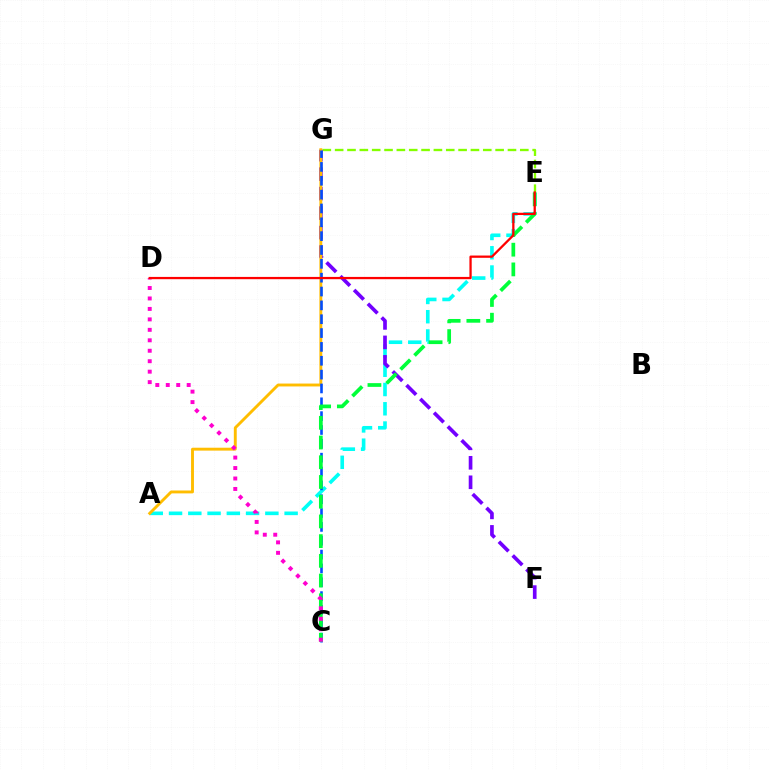{('A', 'E'): [{'color': '#00fff6', 'line_style': 'dashed', 'thickness': 2.62}], ('E', 'G'): [{'color': '#84ff00', 'line_style': 'dashed', 'thickness': 1.68}], ('F', 'G'): [{'color': '#7200ff', 'line_style': 'dashed', 'thickness': 2.65}], ('A', 'G'): [{'color': '#ffbd00', 'line_style': 'solid', 'thickness': 2.08}], ('C', 'G'): [{'color': '#004bff', 'line_style': 'dashed', 'thickness': 1.88}], ('C', 'E'): [{'color': '#00ff39', 'line_style': 'dashed', 'thickness': 2.68}], ('C', 'D'): [{'color': '#ff00cf', 'line_style': 'dotted', 'thickness': 2.84}], ('D', 'E'): [{'color': '#ff0000', 'line_style': 'solid', 'thickness': 1.64}]}